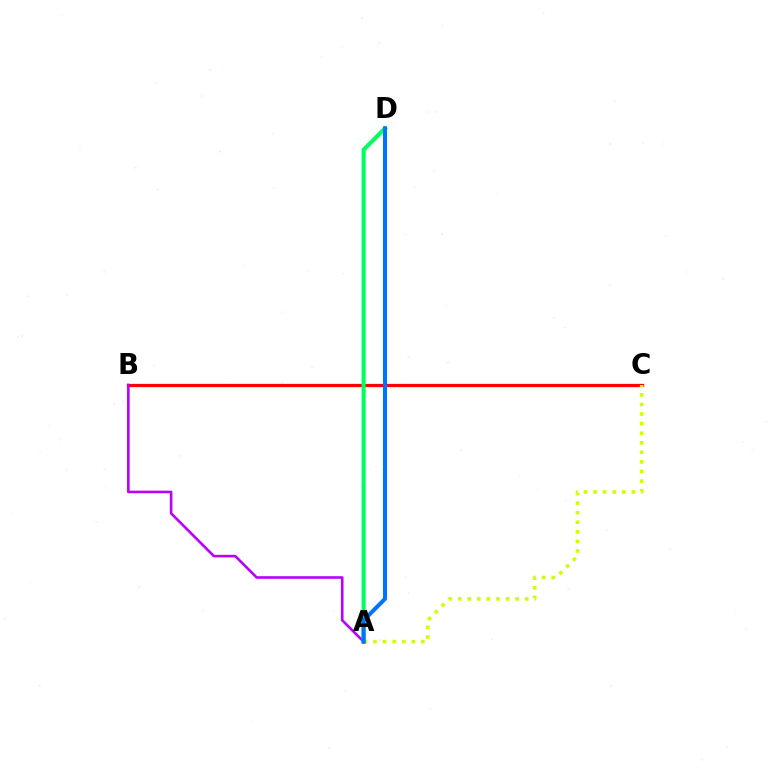{('B', 'C'): [{'color': '#ff0000', 'line_style': 'solid', 'thickness': 2.34}], ('A', 'B'): [{'color': '#b900ff', 'line_style': 'solid', 'thickness': 1.88}], ('A', 'C'): [{'color': '#d1ff00', 'line_style': 'dotted', 'thickness': 2.6}], ('A', 'D'): [{'color': '#00ff5c', 'line_style': 'solid', 'thickness': 2.93}, {'color': '#0074ff', 'line_style': 'solid', 'thickness': 2.9}]}